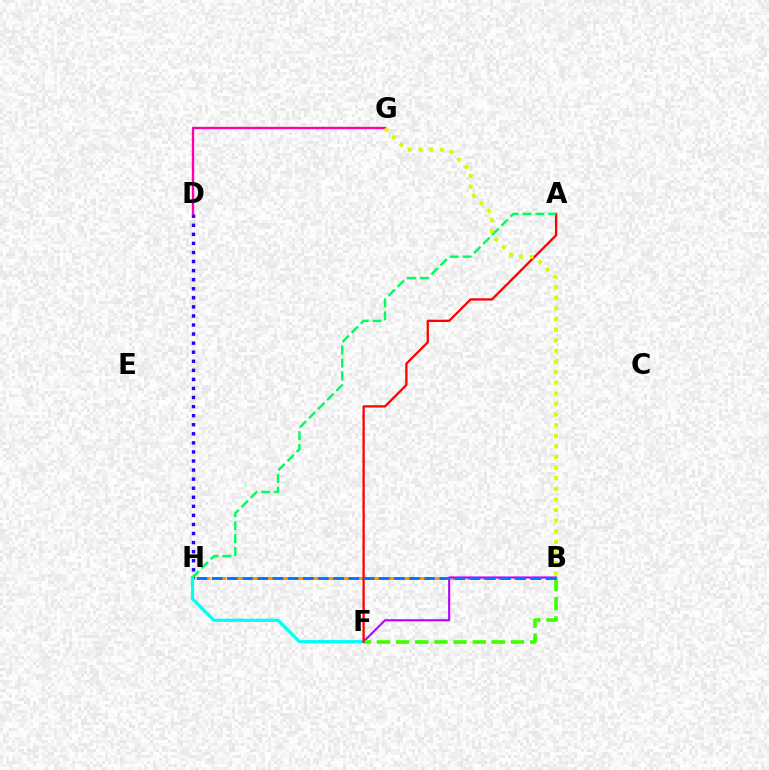{('B', 'H'): [{'color': '#ff9400', 'line_style': 'dashed', 'thickness': 2.14}, {'color': '#0074ff', 'line_style': 'dashed', 'thickness': 2.06}], ('B', 'F'): [{'color': '#b900ff', 'line_style': 'solid', 'thickness': 1.53}, {'color': '#3dff00', 'line_style': 'dashed', 'thickness': 2.6}], ('D', 'H'): [{'color': '#2500ff', 'line_style': 'dotted', 'thickness': 2.46}], ('F', 'H'): [{'color': '#00fff6', 'line_style': 'solid', 'thickness': 2.31}], ('A', 'F'): [{'color': '#ff0000', 'line_style': 'solid', 'thickness': 1.65}], ('D', 'G'): [{'color': '#ff00ac', 'line_style': 'solid', 'thickness': 1.69}], ('A', 'H'): [{'color': '#00ff5c', 'line_style': 'dashed', 'thickness': 1.75}], ('B', 'G'): [{'color': '#d1ff00', 'line_style': 'dotted', 'thickness': 2.88}]}